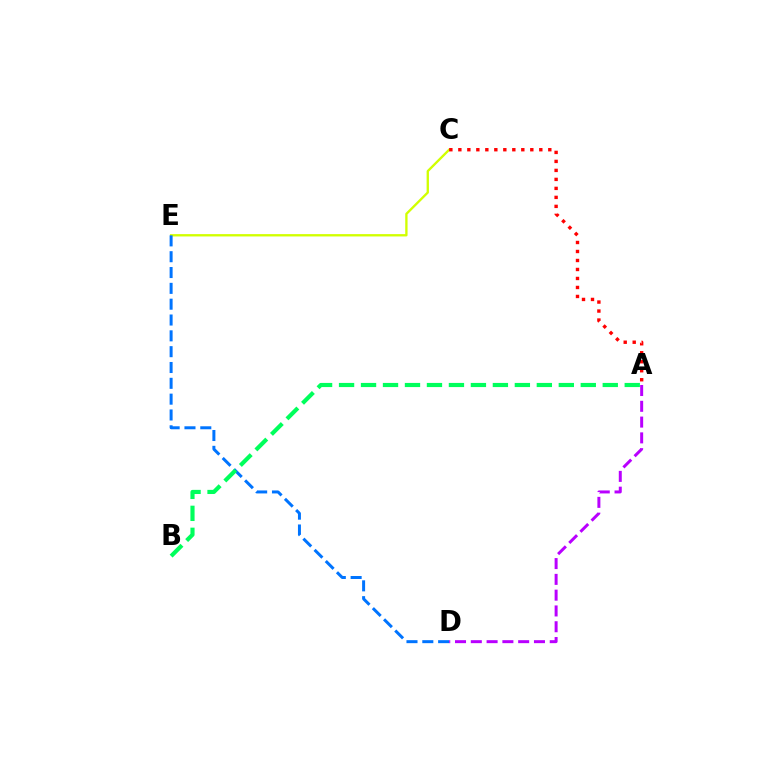{('C', 'E'): [{'color': '#d1ff00', 'line_style': 'solid', 'thickness': 1.68}], ('D', 'E'): [{'color': '#0074ff', 'line_style': 'dashed', 'thickness': 2.15}], ('A', 'C'): [{'color': '#ff0000', 'line_style': 'dotted', 'thickness': 2.44}], ('A', 'B'): [{'color': '#00ff5c', 'line_style': 'dashed', 'thickness': 2.99}], ('A', 'D'): [{'color': '#b900ff', 'line_style': 'dashed', 'thickness': 2.14}]}